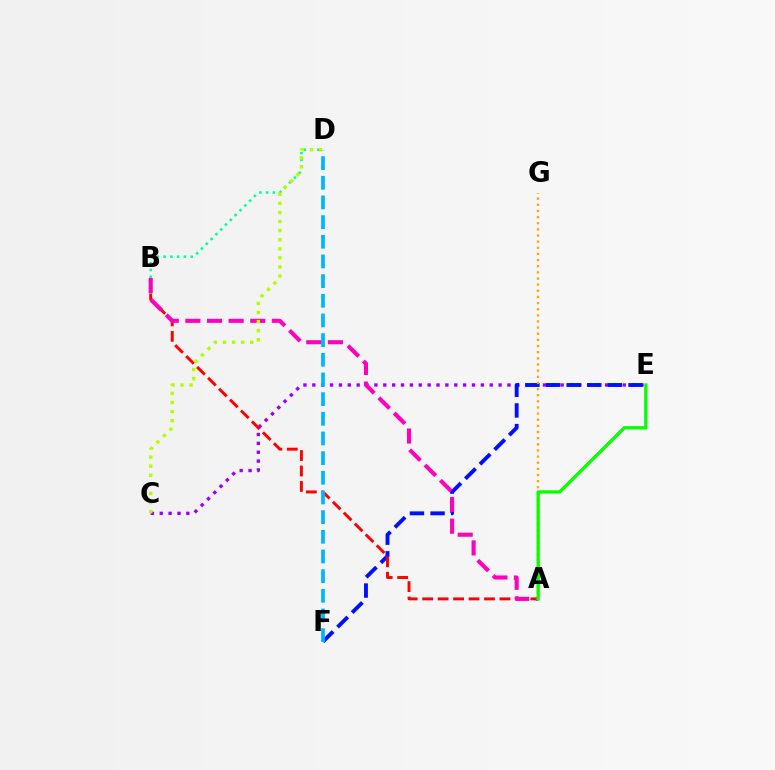{('C', 'E'): [{'color': '#9b00ff', 'line_style': 'dotted', 'thickness': 2.41}], ('E', 'F'): [{'color': '#0010ff', 'line_style': 'dashed', 'thickness': 2.8}], ('A', 'B'): [{'color': '#ff0000', 'line_style': 'dashed', 'thickness': 2.1}, {'color': '#ff00bd', 'line_style': 'dashed', 'thickness': 2.94}], ('B', 'D'): [{'color': '#00ff9d', 'line_style': 'dotted', 'thickness': 1.84}], ('C', 'D'): [{'color': '#b3ff00', 'line_style': 'dotted', 'thickness': 2.47}], ('A', 'G'): [{'color': '#ffa500', 'line_style': 'dotted', 'thickness': 1.67}], ('A', 'E'): [{'color': '#08ff00', 'line_style': 'solid', 'thickness': 2.38}], ('D', 'F'): [{'color': '#00b5ff', 'line_style': 'dashed', 'thickness': 2.67}]}